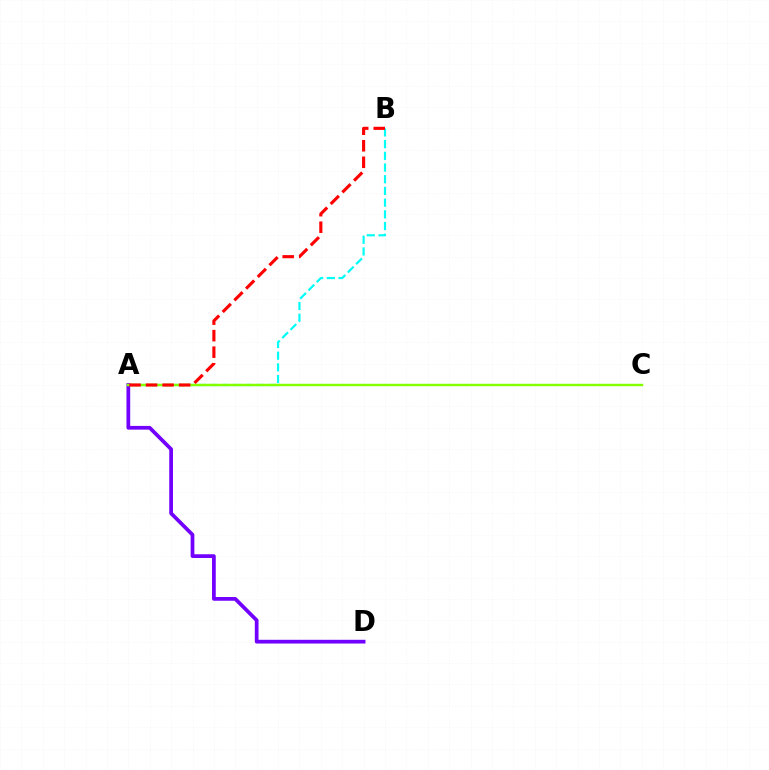{('A', 'B'): [{'color': '#00fff6', 'line_style': 'dashed', 'thickness': 1.59}, {'color': '#ff0000', 'line_style': 'dashed', 'thickness': 2.25}], ('A', 'D'): [{'color': '#7200ff', 'line_style': 'solid', 'thickness': 2.69}], ('A', 'C'): [{'color': '#84ff00', 'line_style': 'solid', 'thickness': 1.77}]}